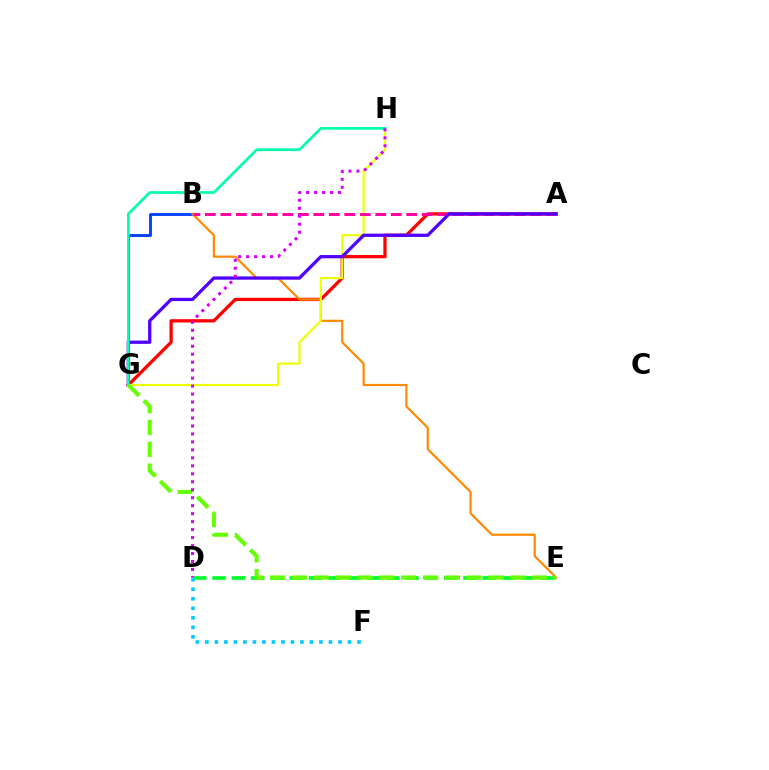{('B', 'G'): [{'color': '#003fff', 'line_style': 'solid', 'thickness': 2.06}], ('A', 'G'): [{'color': '#ff0000', 'line_style': 'solid', 'thickness': 2.36}, {'color': '#4f00ff', 'line_style': 'solid', 'thickness': 2.36}], ('B', 'E'): [{'color': '#ff8800', 'line_style': 'solid', 'thickness': 1.57}], ('G', 'H'): [{'color': '#eeff00', 'line_style': 'solid', 'thickness': 1.55}, {'color': '#00ffaf', 'line_style': 'solid', 'thickness': 1.94}], ('D', 'E'): [{'color': '#00ff27', 'line_style': 'dashed', 'thickness': 2.62}], ('D', 'F'): [{'color': '#00c7ff', 'line_style': 'dotted', 'thickness': 2.58}], ('A', 'B'): [{'color': '#ff00a0', 'line_style': 'dashed', 'thickness': 2.1}], ('E', 'G'): [{'color': '#66ff00', 'line_style': 'dashed', 'thickness': 2.97}], ('D', 'H'): [{'color': '#d600ff', 'line_style': 'dotted', 'thickness': 2.17}]}